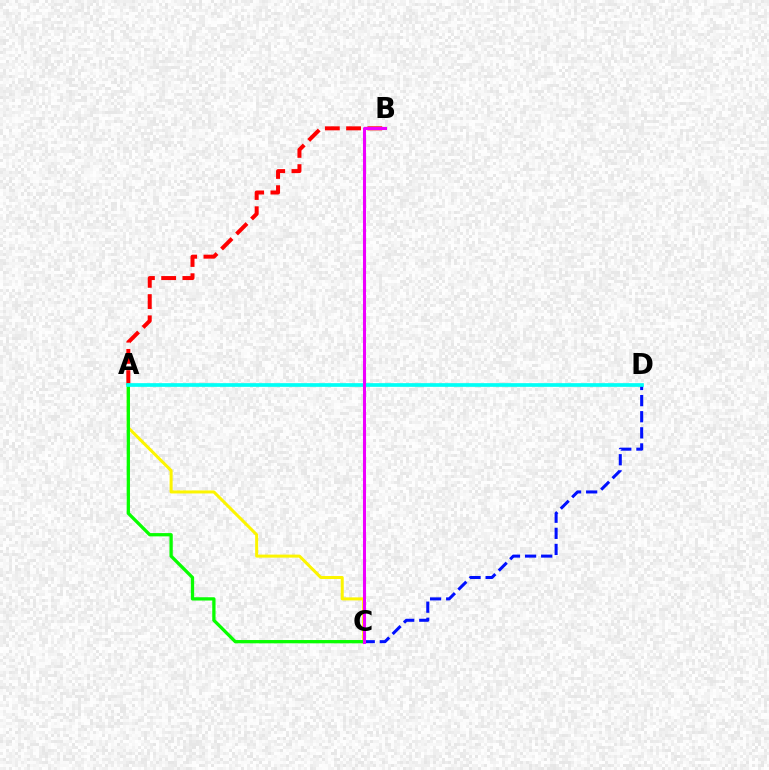{('A', 'C'): [{'color': '#fcf500', 'line_style': 'solid', 'thickness': 2.17}, {'color': '#08ff00', 'line_style': 'solid', 'thickness': 2.36}], ('A', 'B'): [{'color': '#ff0000', 'line_style': 'dashed', 'thickness': 2.88}], ('C', 'D'): [{'color': '#0010ff', 'line_style': 'dashed', 'thickness': 2.19}], ('A', 'D'): [{'color': '#00fff6', 'line_style': 'solid', 'thickness': 2.65}], ('B', 'C'): [{'color': '#ee00ff', 'line_style': 'solid', 'thickness': 2.19}]}